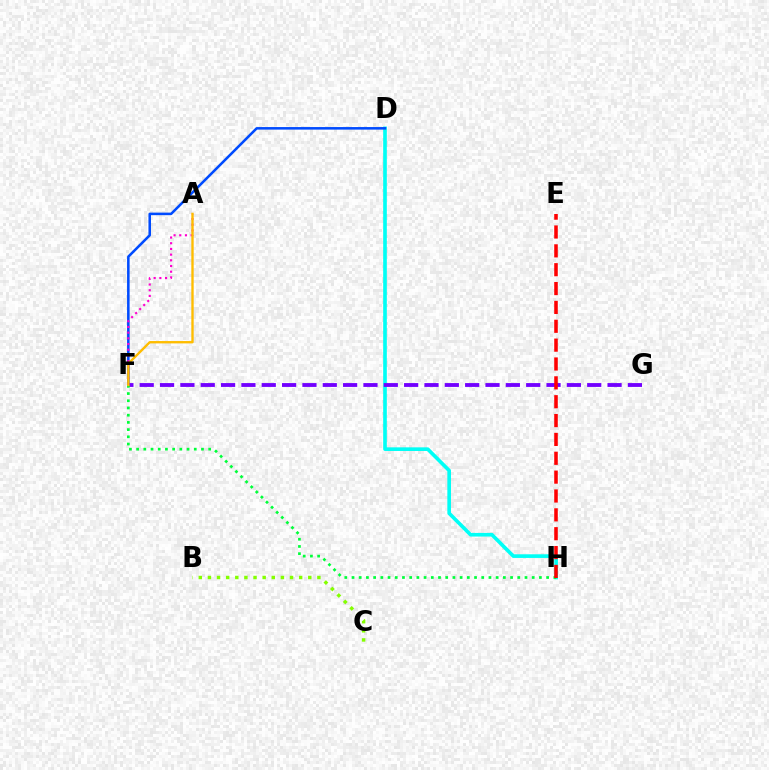{('D', 'H'): [{'color': '#00fff6', 'line_style': 'solid', 'thickness': 2.63}], ('D', 'F'): [{'color': '#004bff', 'line_style': 'solid', 'thickness': 1.84}], ('B', 'C'): [{'color': '#84ff00', 'line_style': 'dotted', 'thickness': 2.48}], ('A', 'F'): [{'color': '#ff00cf', 'line_style': 'dotted', 'thickness': 1.55}, {'color': '#ffbd00', 'line_style': 'solid', 'thickness': 1.7}], ('F', 'G'): [{'color': '#7200ff', 'line_style': 'dashed', 'thickness': 2.76}], ('F', 'H'): [{'color': '#00ff39', 'line_style': 'dotted', 'thickness': 1.96}], ('E', 'H'): [{'color': '#ff0000', 'line_style': 'dashed', 'thickness': 2.56}]}